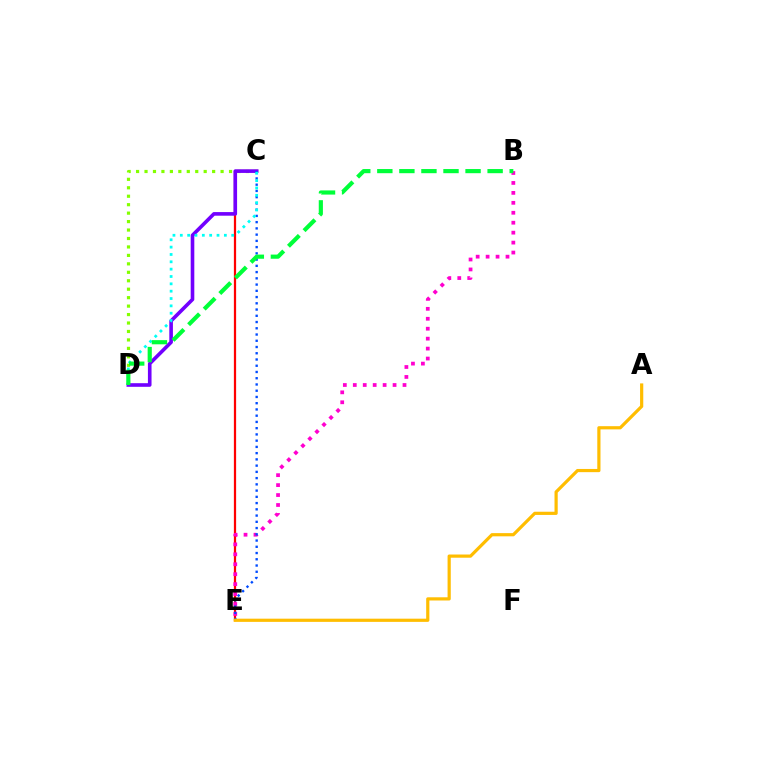{('C', 'D'): [{'color': '#84ff00', 'line_style': 'dotted', 'thickness': 2.3}, {'color': '#7200ff', 'line_style': 'solid', 'thickness': 2.6}, {'color': '#00fff6', 'line_style': 'dotted', 'thickness': 2.0}], ('C', 'E'): [{'color': '#ff0000', 'line_style': 'solid', 'thickness': 1.62}, {'color': '#004bff', 'line_style': 'dotted', 'thickness': 1.7}], ('B', 'E'): [{'color': '#ff00cf', 'line_style': 'dotted', 'thickness': 2.7}], ('A', 'E'): [{'color': '#ffbd00', 'line_style': 'solid', 'thickness': 2.3}], ('B', 'D'): [{'color': '#00ff39', 'line_style': 'dashed', 'thickness': 3.0}]}